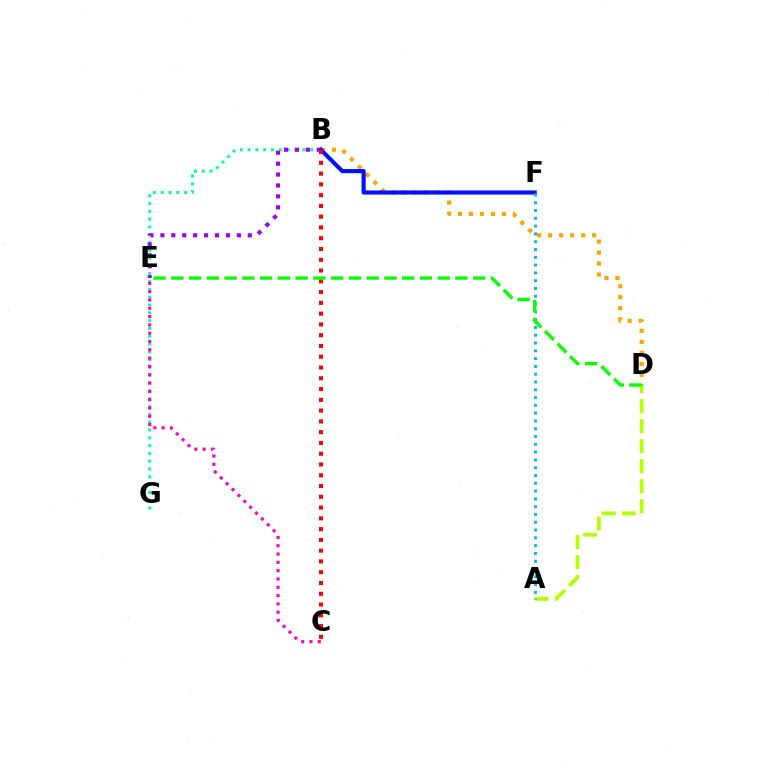{('B', 'D'): [{'color': '#ffa500', 'line_style': 'dotted', 'thickness': 2.99}], ('B', 'G'): [{'color': '#00ff9d', 'line_style': 'dotted', 'thickness': 2.12}], ('B', 'F'): [{'color': '#0010ff', 'line_style': 'solid', 'thickness': 2.98}], ('A', 'D'): [{'color': '#b3ff00', 'line_style': 'dashed', 'thickness': 2.72}], ('B', 'C'): [{'color': '#ff0000', 'line_style': 'dotted', 'thickness': 2.93}], ('A', 'F'): [{'color': '#00b5ff', 'line_style': 'dotted', 'thickness': 2.12}], ('B', 'E'): [{'color': '#9b00ff', 'line_style': 'dotted', 'thickness': 2.97}], ('C', 'E'): [{'color': '#ff00bd', 'line_style': 'dotted', 'thickness': 2.26}], ('D', 'E'): [{'color': '#08ff00', 'line_style': 'dashed', 'thickness': 2.41}]}